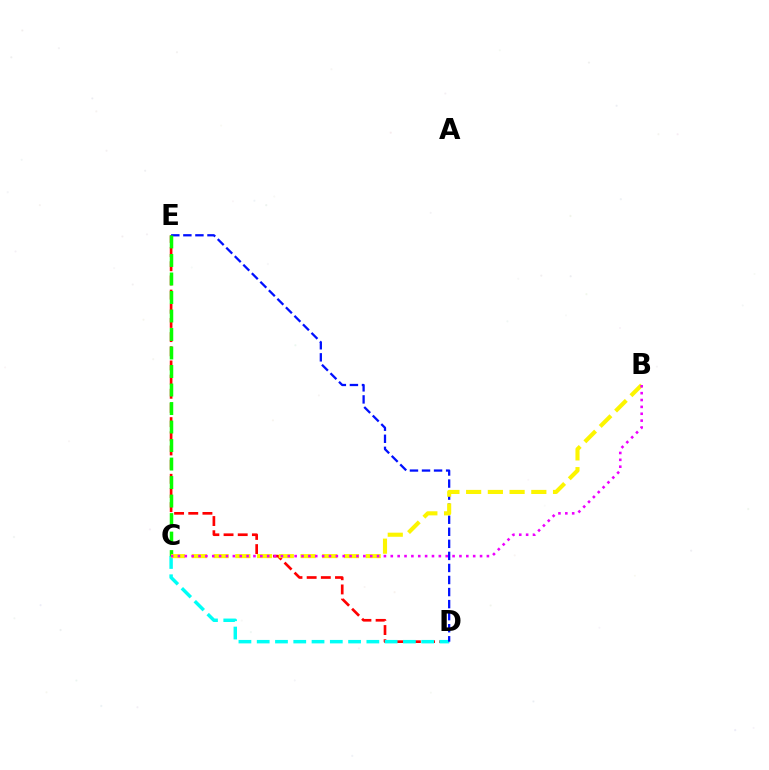{('D', 'E'): [{'color': '#ff0000', 'line_style': 'dashed', 'thickness': 1.92}, {'color': '#0010ff', 'line_style': 'dashed', 'thickness': 1.64}], ('C', 'D'): [{'color': '#00fff6', 'line_style': 'dashed', 'thickness': 2.48}], ('C', 'E'): [{'color': '#08ff00', 'line_style': 'dashed', 'thickness': 2.51}], ('B', 'C'): [{'color': '#fcf500', 'line_style': 'dashed', 'thickness': 2.95}, {'color': '#ee00ff', 'line_style': 'dotted', 'thickness': 1.87}]}